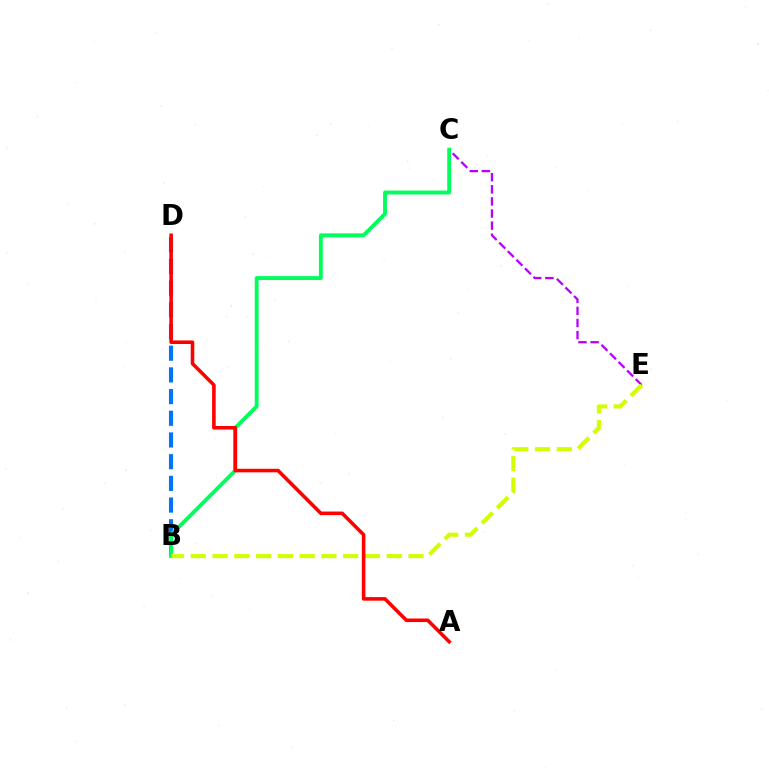{('C', 'E'): [{'color': '#b900ff', 'line_style': 'dashed', 'thickness': 1.65}], ('B', 'D'): [{'color': '#0074ff', 'line_style': 'dashed', 'thickness': 2.95}], ('B', 'C'): [{'color': '#00ff5c', 'line_style': 'solid', 'thickness': 2.8}], ('B', 'E'): [{'color': '#d1ff00', 'line_style': 'dashed', 'thickness': 2.96}], ('A', 'D'): [{'color': '#ff0000', 'line_style': 'solid', 'thickness': 2.57}]}